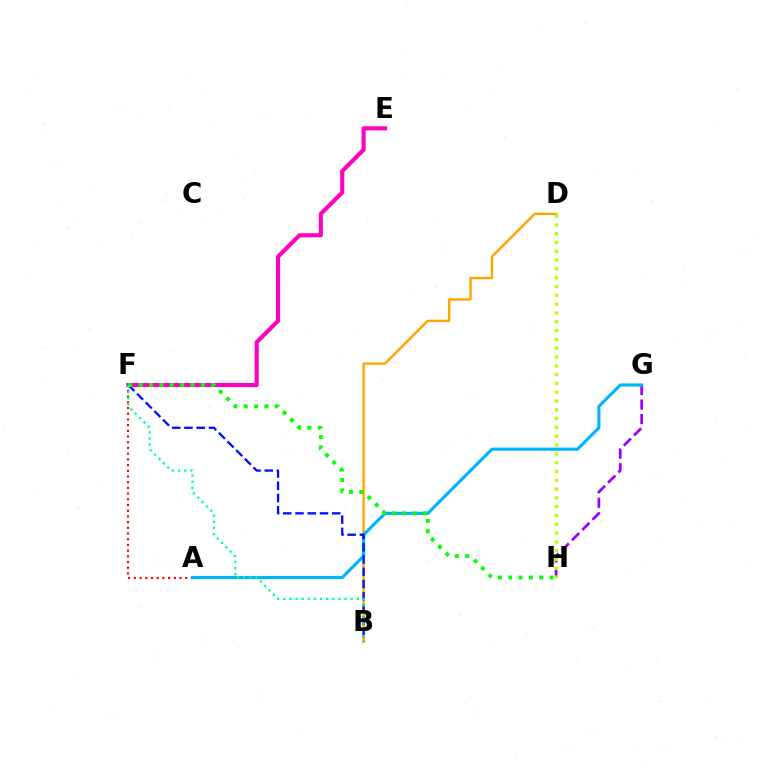{('G', 'H'): [{'color': '#9b00ff', 'line_style': 'dashed', 'thickness': 1.97}], ('A', 'F'): [{'color': '#ff0000', 'line_style': 'dotted', 'thickness': 1.55}], ('B', 'D'): [{'color': '#ffa500', 'line_style': 'solid', 'thickness': 1.72}], ('E', 'F'): [{'color': '#ff00bd', 'line_style': 'solid', 'thickness': 2.96}], ('D', 'H'): [{'color': '#b3ff00', 'line_style': 'dotted', 'thickness': 2.39}], ('A', 'G'): [{'color': '#00b5ff', 'line_style': 'solid', 'thickness': 2.26}], ('B', 'F'): [{'color': '#0010ff', 'line_style': 'dashed', 'thickness': 1.66}, {'color': '#00ff9d', 'line_style': 'dotted', 'thickness': 1.66}], ('F', 'H'): [{'color': '#08ff00', 'line_style': 'dotted', 'thickness': 2.81}]}